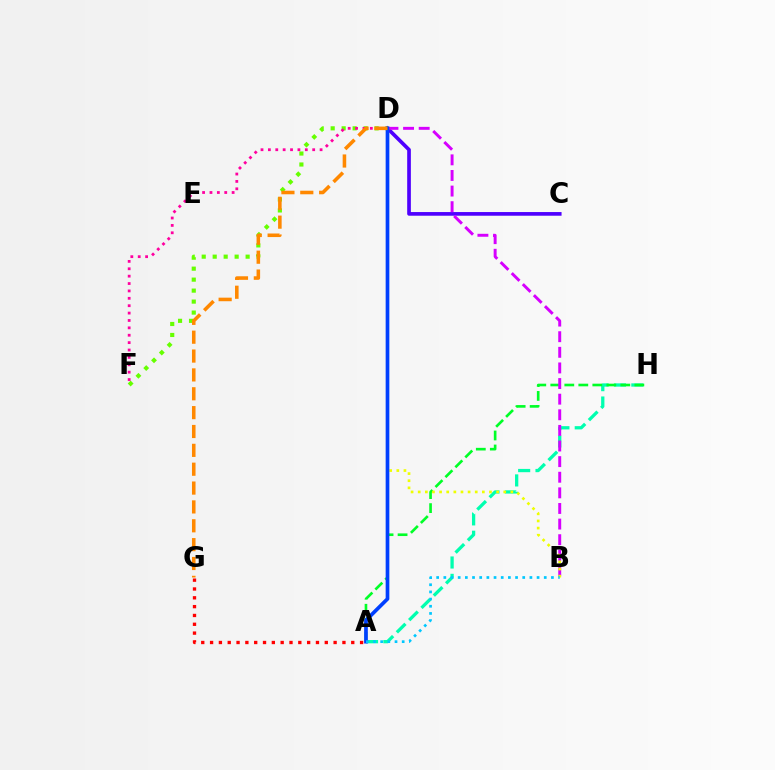{('A', 'G'): [{'color': '#ff0000', 'line_style': 'dotted', 'thickness': 2.4}], ('A', 'H'): [{'color': '#00ffaf', 'line_style': 'dashed', 'thickness': 2.36}, {'color': '#00ff27', 'line_style': 'dashed', 'thickness': 1.9}], ('C', 'D'): [{'color': '#4f00ff', 'line_style': 'solid', 'thickness': 2.65}], ('D', 'F'): [{'color': '#66ff00', 'line_style': 'dotted', 'thickness': 2.98}, {'color': '#ff00a0', 'line_style': 'dotted', 'thickness': 2.01}], ('B', 'D'): [{'color': '#d600ff', 'line_style': 'dashed', 'thickness': 2.12}, {'color': '#eeff00', 'line_style': 'dotted', 'thickness': 1.94}], ('A', 'D'): [{'color': '#003fff', 'line_style': 'solid', 'thickness': 2.66}], ('A', 'B'): [{'color': '#00c7ff', 'line_style': 'dotted', 'thickness': 1.95}], ('D', 'G'): [{'color': '#ff8800', 'line_style': 'dashed', 'thickness': 2.56}]}